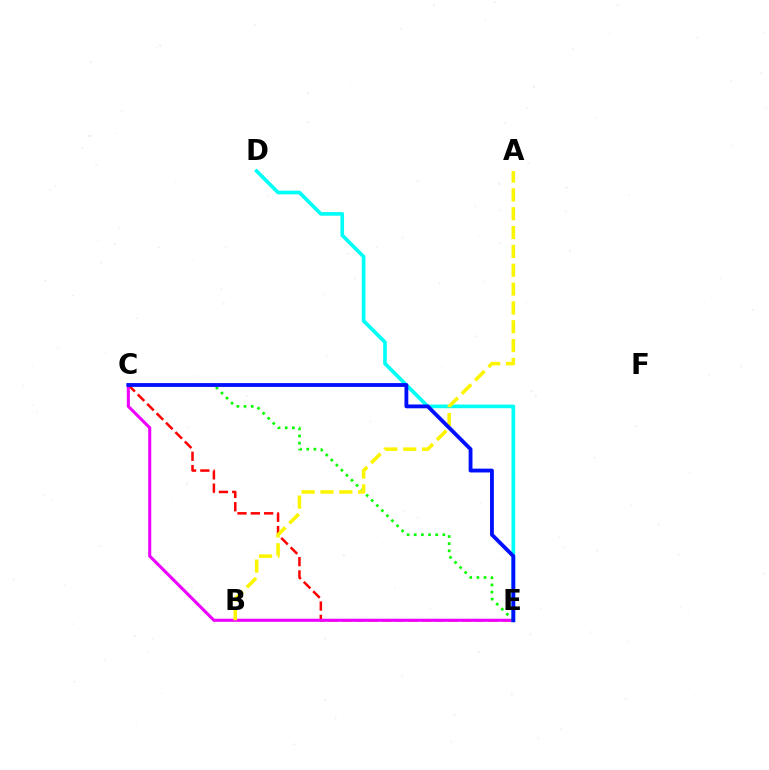{('C', 'E'): [{'color': '#ff0000', 'line_style': 'dashed', 'thickness': 1.81}, {'color': '#ee00ff', 'line_style': 'solid', 'thickness': 2.21}, {'color': '#08ff00', 'line_style': 'dotted', 'thickness': 1.94}, {'color': '#0010ff', 'line_style': 'solid', 'thickness': 2.76}], ('D', 'E'): [{'color': '#00fff6', 'line_style': 'solid', 'thickness': 2.64}], ('A', 'B'): [{'color': '#fcf500', 'line_style': 'dashed', 'thickness': 2.56}]}